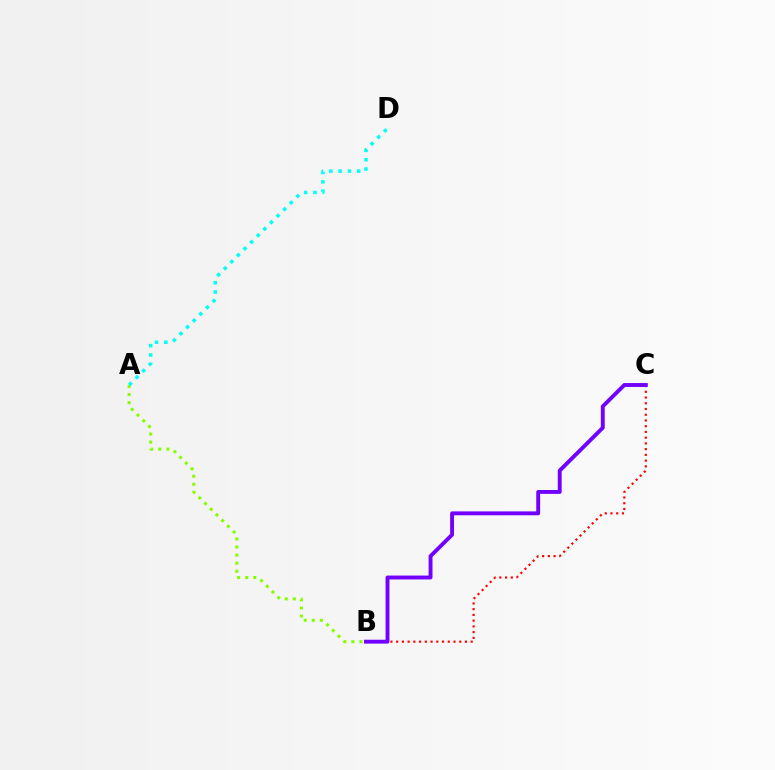{('A', 'B'): [{'color': '#84ff00', 'line_style': 'dotted', 'thickness': 2.19}], ('B', 'C'): [{'color': '#ff0000', 'line_style': 'dotted', 'thickness': 1.56}, {'color': '#7200ff', 'line_style': 'solid', 'thickness': 2.8}], ('A', 'D'): [{'color': '#00fff6', 'line_style': 'dotted', 'thickness': 2.53}]}